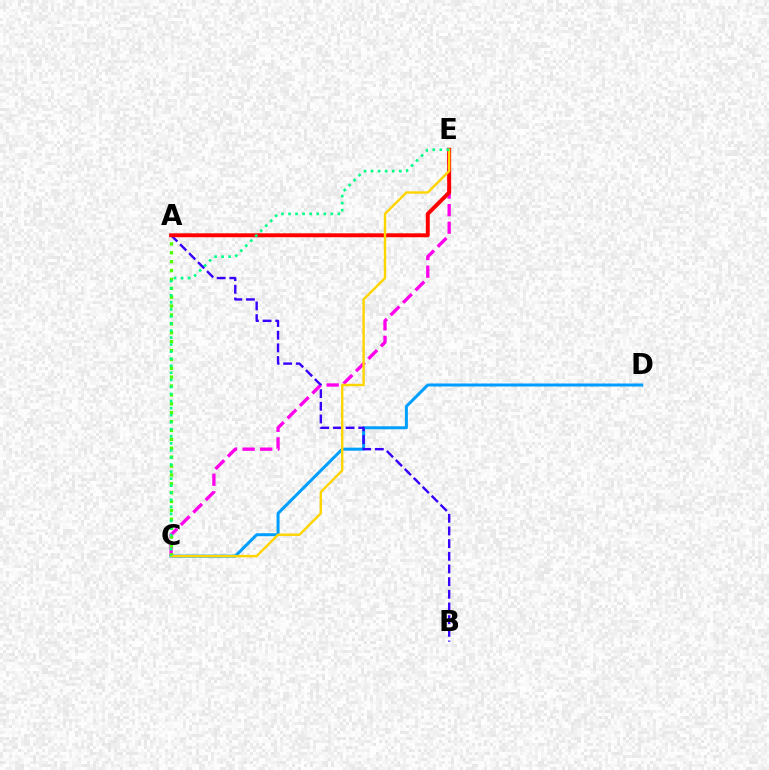{('C', 'E'): [{'color': '#ff00ed', 'line_style': 'dashed', 'thickness': 2.39}, {'color': '#ffd500', 'line_style': 'solid', 'thickness': 1.73}, {'color': '#00ff86', 'line_style': 'dotted', 'thickness': 1.92}], ('C', 'D'): [{'color': '#009eff', 'line_style': 'solid', 'thickness': 2.16}], ('A', 'B'): [{'color': '#3700ff', 'line_style': 'dashed', 'thickness': 1.72}], ('A', 'C'): [{'color': '#4fff00', 'line_style': 'dotted', 'thickness': 2.41}], ('A', 'E'): [{'color': '#ff0000', 'line_style': 'solid', 'thickness': 2.83}]}